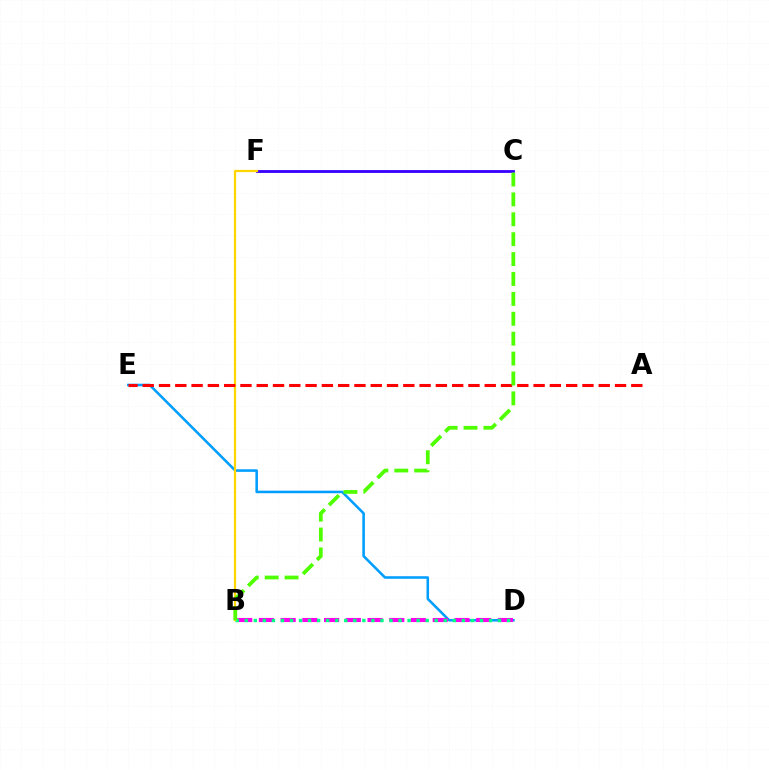{('D', 'E'): [{'color': '#009eff', 'line_style': 'solid', 'thickness': 1.85}], ('B', 'D'): [{'color': '#ff00ed', 'line_style': 'dashed', 'thickness': 2.95}, {'color': '#00ff86', 'line_style': 'dotted', 'thickness': 2.46}], ('C', 'F'): [{'color': '#3700ff', 'line_style': 'solid', 'thickness': 2.04}], ('B', 'F'): [{'color': '#ffd500', 'line_style': 'solid', 'thickness': 1.61}], ('A', 'E'): [{'color': '#ff0000', 'line_style': 'dashed', 'thickness': 2.21}], ('B', 'C'): [{'color': '#4fff00', 'line_style': 'dashed', 'thickness': 2.7}]}